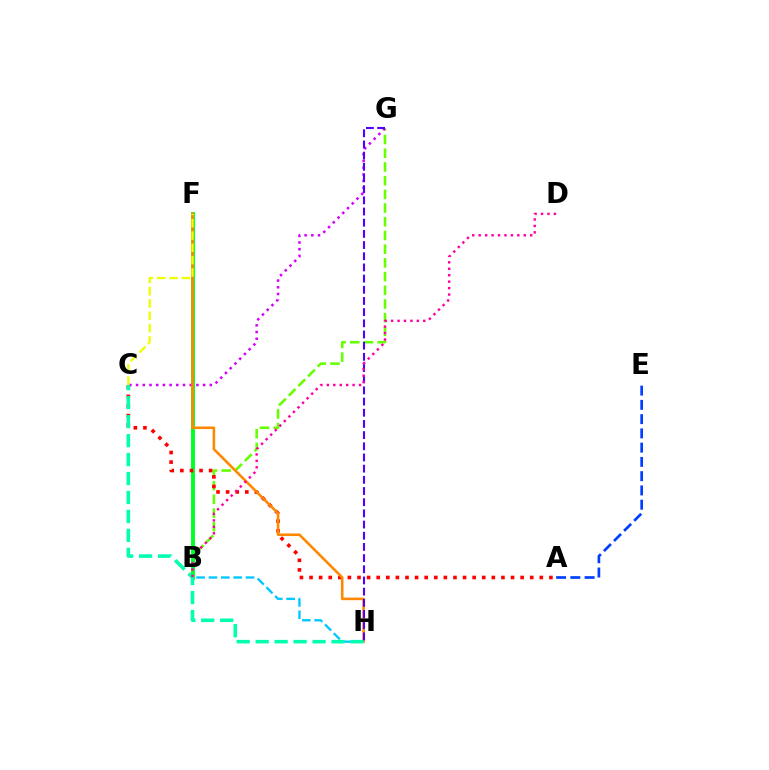{('B', 'G'): [{'color': '#66ff00', 'line_style': 'dashed', 'thickness': 1.86}], ('B', 'H'): [{'color': '#00c7ff', 'line_style': 'dashed', 'thickness': 1.68}], ('B', 'F'): [{'color': '#00ff27', 'line_style': 'solid', 'thickness': 2.82}], ('C', 'G'): [{'color': '#d600ff', 'line_style': 'dotted', 'thickness': 1.82}], ('A', 'C'): [{'color': '#ff0000', 'line_style': 'dotted', 'thickness': 2.61}], ('F', 'H'): [{'color': '#ff8800', 'line_style': 'solid', 'thickness': 1.85}], ('C', 'H'): [{'color': '#00ffaf', 'line_style': 'dashed', 'thickness': 2.58}], ('C', 'F'): [{'color': '#eeff00', 'line_style': 'dashed', 'thickness': 1.67}], ('G', 'H'): [{'color': '#4f00ff', 'line_style': 'dashed', 'thickness': 1.52}], ('B', 'D'): [{'color': '#ff00a0', 'line_style': 'dotted', 'thickness': 1.75}], ('A', 'E'): [{'color': '#003fff', 'line_style': 'dashed', 'thickness': 1.94}]}